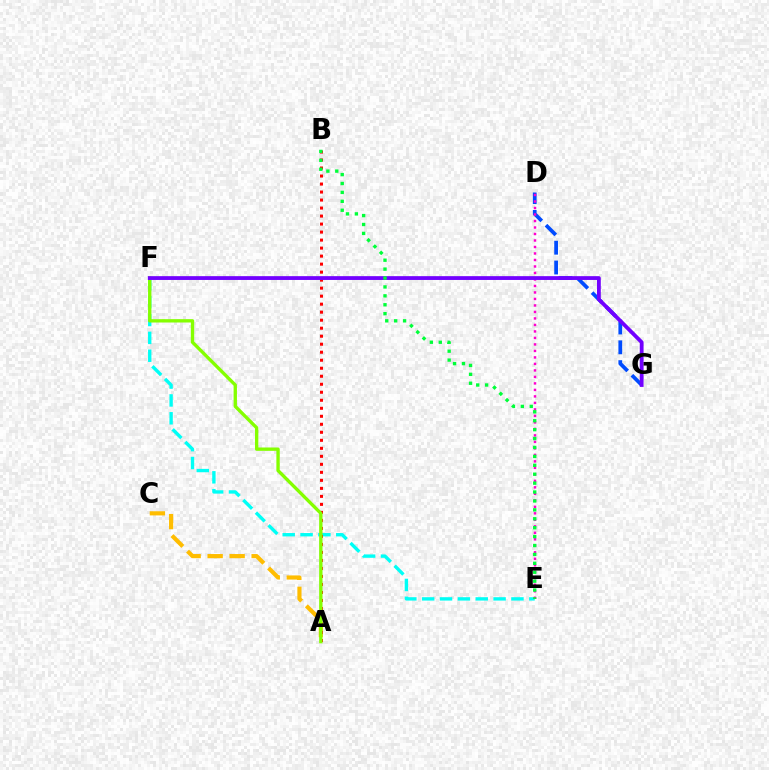{('E', 'F'): [{'color': '#00fff6', 'line_style': 'dashed', 'thickness': 2.43}], ('A', 'C'): [{'color': '#ffbd00', 'line_style': 'dashed', 'thickness': 2.99}], ('D', 'G'): [{'color': '#004bff', 'line_style': 'dashed', 'thickness': 2.69}], ('A', 'B'): [{'color': '#ff0000', 'line_style': 'dotted', 'thickness': 2.18}], ('D', 'E'): [{'color': '#ff00cf', 'line_style': 'dotted', 'thickness': 1.77}], ('A', 'F'): [{'color': '#84ff00', 'line_style': 'solid', 'thickness': 2.41}], ('F', 'G'): [{'color': '#7200ff', 'line_style': 'solid', 'thickness': 2.74}], ('B', 'E'): [{'color': '#00ff39', 'line_style': 'dotted', 'thickness': 2.42}]}